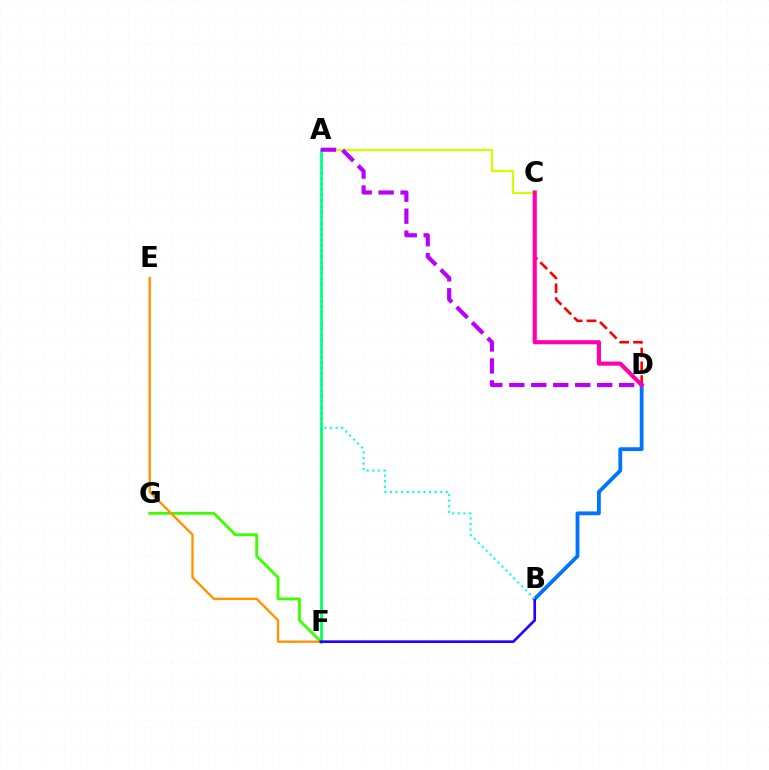{('C', 'D'): [{'color': '#ff0000', 'line_style': 'dashed', 'thickness': 1.88}, {'color': '#ff00ac', 'line_style': 'solid', 'thickness': 2.98}], ('A', 'C'): [{'color': '#d1ff00', 'line_style': 'solid', 'thickness': 1.59}], ('A', 'F'): [{'color': '#00ff5c', 'line_style': 'solid', 'thickness': 1.96}], ('B', 'D'): [{'color': '#0074ff', 'line_style': 'solid', 'thickness': 2.75}], ('F', 'G'): [{'color': '#3dff00', 'line_style': 'solid', 'thickness': 2.05}], ('E', 'F'): [{'color': '#ff9400', 'line_style': 'solid', 'thickness': 1.71}], ('A', 'D'): [{'color': '#b900ff', 'line_style': 'dashed', 'thickness': 2.98}], ('B', 'F'): [{'color': '#2500ff', 'line_style': 'solid', 'thickness': 1.9}], ('A', 'B'): [{'color': '#00fff6', 'line_style': 'dotted', 'thickness': 1.52}]}